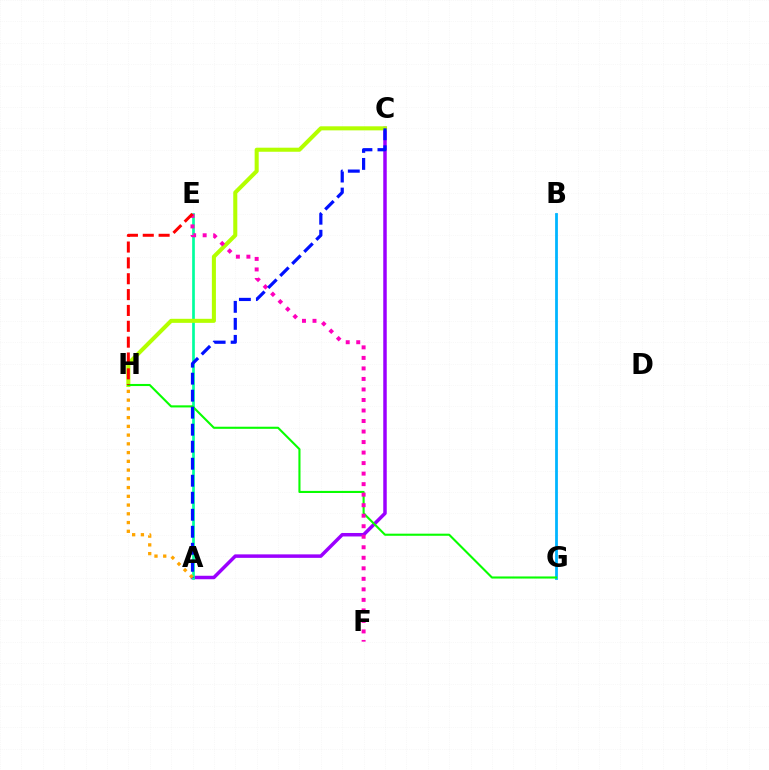{('A', 'C'): [{'color': '#9b00ff', 'line_style': 'solid', 'thickness': 2.51}, {'color': '#0010ff', 'line_style': 'dashed', 'thickness': 2.31}], ('A', 'E'): [{'color': '#00ff9d', 'line_style': 'solid', 'thickness': 1.94}], ('B', 'G'): [{'color': '#00b5ff', 'line_style': 'solid', 'thickness': 2.0}], ('C', 'H'): [{'color': '#b3ff00', 'line_style': 'solid', 'thickness': 2.92}], ('G', 'H'): [{'color': '#08ff00', 'line_style': 'solid', 'thickness': 1.51}], ('E', 'F'): [{'color': '#ff00bd', 'line_style': 'dotted', 'thickness': 2.86}], ('E', 'H'): [{'color': '#ff0000', 'line_style': 'dashed', 'thickness': 2.15}], ('A', 'H'): [{'color': '#ffa500', 'line_style': 'dotted', 'thickness': 2.38}]}